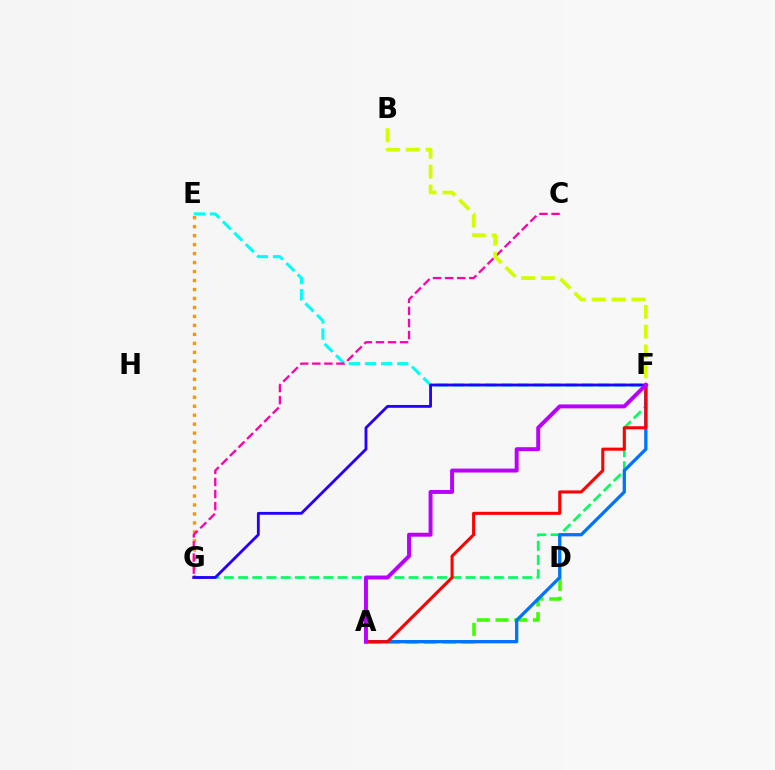{('E', 'F'): [{'color': '#00fff6', 'line_style': 'dashed', 'thickness': 2.19}], ('A', 'D'): [{'color': '#3dff00', 'line_style': 'dashed', 'thickness': 2.54}], ('E', 'G'): [{'color': '#ff9400', 'line_style': 'dotted', 'thickness': 2.44}], ('C', 'G'): [{'color': '#ff00ac', 'line_style': 'dashed', 'thickness': 1.64}], ('F', 'G'): [{'color': '#00ff5c', 'line_style': 'dashed', 'thickness': 1.93}, {'color': '#2500ff', 'line_style': 'solid', 'thickness': 2.04}], ('B', 'F'): [{'color': '#d1ff00', 'line_style': 'dashed', 'thickness': 2.7}], ('A', 'F'): [{'color': '#0074ff', 'line_style': 'solid', 'thickness': 2.37}, {'color': '#ff0000', 'line_style': 'solid', 'thickness': 2.2}, {'color': '#b900ff', 'line_style': 'solid', 'thickness': 2.84}]}